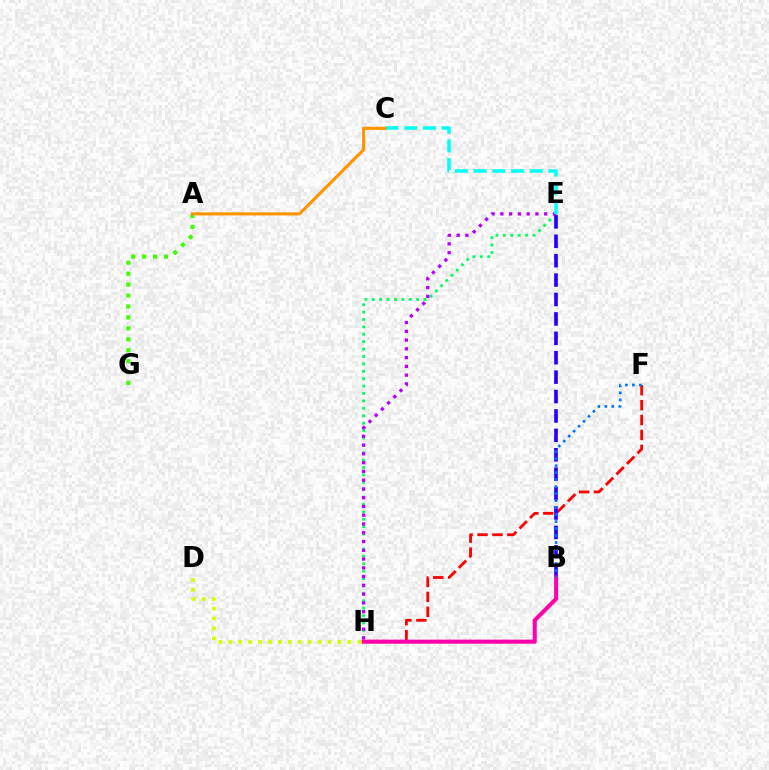{('E', 'H'): [{'color': '#00ff5c', 'line_style': 'dotted', 'thickness': 2.01}, {'color': '#b900ff', 'line_style': 'dotted', 'thickness': 2.38}], ('A', 'G'): [{'color': '#3dff00', 'line_style': 'dotted', 'thickness': 2.97}], ('F', 'H'): [{'color': '#ff0000', 'line_style': 'dashed', 'thickness': 2.03}], ('B', 'E'): [{'color': '#2500ff', 'line_style': 'dashed', 'thickness': 2.64}], ('B', 'H'): [{'color': '#ff00ac', 'line_style': 'solid', 'thickness': 2.93}], ('C', 'E'): [{'color': '#00fff6', 'line_style': 'dashed', 'thickness': 2.54}], ('D', 'H'): [{'color': '#d1ff00', 'line_style': 'dotted', 'thickness': 2.7}], ('B', 'F'): [{'color': '#0074ff', 'line_style': 'dotted', 'thickness': 1.9}], ('A', 'C'): [{'color': '#ff9400', 'line_style': 'solid', 'thickness': 2.23}]}